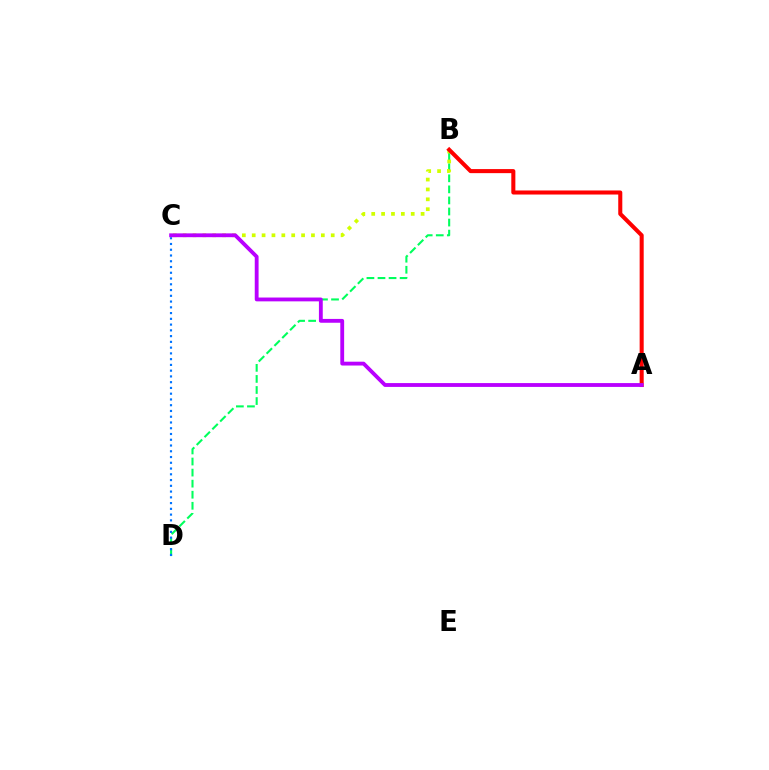{('B', 'D'): [{'color': '#00ff5c', 'line_style': 'dashed', 'thickness': 1.5}], ('B', 'C'): [{'color': '#d1ff00', 'line_style': 'dotted', 'thickness': 2.68}], ('A', 'B'): [{'color': '#ff0000', 'line_style': 'solid', 'thickness': 2.92}], ('C', 'D'): [{'color': '#0074ff', 'line_style': 'dotted', 'thickness': 1.56}], ('A', 'C'): [{'color': '#b900ff', 'line_style': 'solid', 'thickness': 2.76}]}